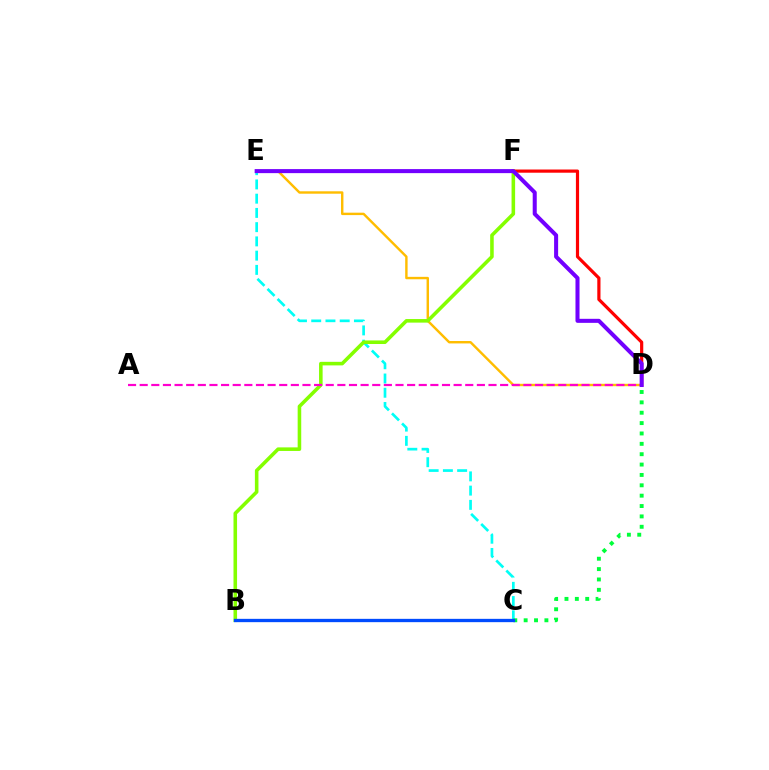{('D', 'E'): [{'color': '#ffbd00', 'line_style': 'solid', 'thickness': 1.74}, {'color': '#7200ff', 'line_style': 'solid', 'thickness': 2.91}], ('C', 'E'): [{'color': '#00fff6', 'line_style': 'dashed', 'thickness': 1.93}], ('B', 'F'): [{'color': '#84ff00', 'line_style': 'solid', 'thickness': 2.57}], ('D', 'F'): [{'color': '#ff0000', 'line_style': 'solid', 'thickness': 2.3}], ('C', 'D'): [{'color': '#00ff39', 'line_style': 'dotted', 'thickness': 2.82}], ('A', 'D'): [{'color': '#ff00cf', 'line_style': 'dashed', 'thickness': 1.58}], ('B', 'C'): [{'color': '#004bff', 'line_style': 'solid', 'thickness': 2.39}]}